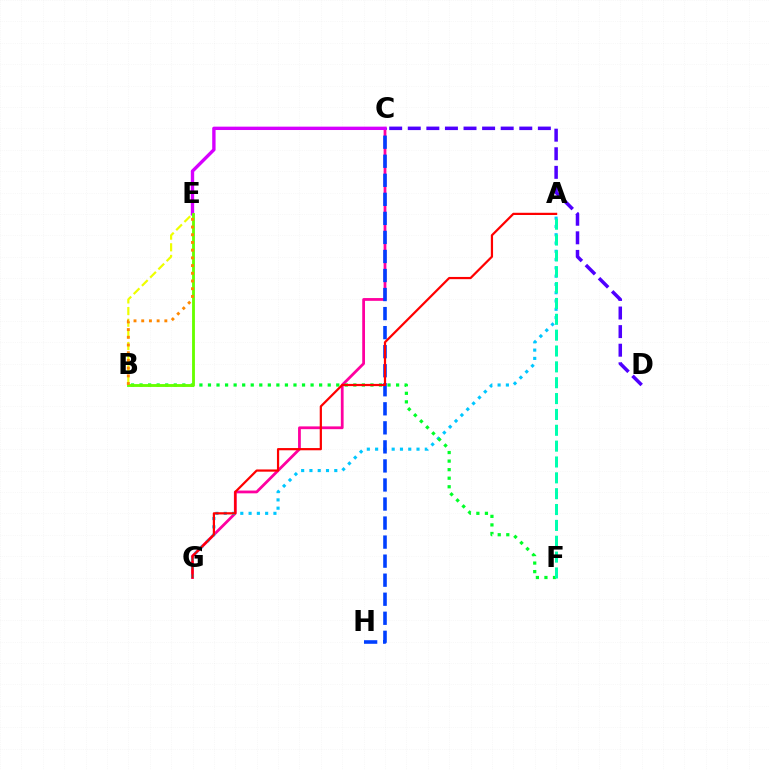{('C', 'G'): [{'color': '#ff00a0', 'line_style': 'solid', 'thickness': 2.0}], ('A', 'G'): [{'color': '#00c7ff', 'line_style': 'dotted', 'thickness': 2.25}, {'color': '#ff0000', 'line_style': 'solid', 'thickness': 1.6}], ('C', 'D'): [{'color': '#4f00ff', 'line_style': 'dashed', 'thickness': 2.52}], ('C', 'H'): [{'color': '#003fff', 'line_style': 'dashed', 'thickness': 2.59}], ('B', 'E'): [{'color': '#eeff00', 'line_style': 'dashed', 'thickness': 1.58}, {'color': '#66ff00', 'line_style': 'solid', 'thickness': 2.05}, {'color': '#ff8800', 'line_style': 'dotted', 'thickness': 2.09}], ('B', 'F'): [{'color': '#00ff27', 'line_style': 'dotted', 'thickness': 2.32}], ('C', 'E'): [{'color': '#d600ff', 'line_style': 'solid', 'thickness': 2.42}], ('A', 'F'): [{'color': '#00ffaf', 'line_style': 'dashed', 'thickness': 2.15}]}